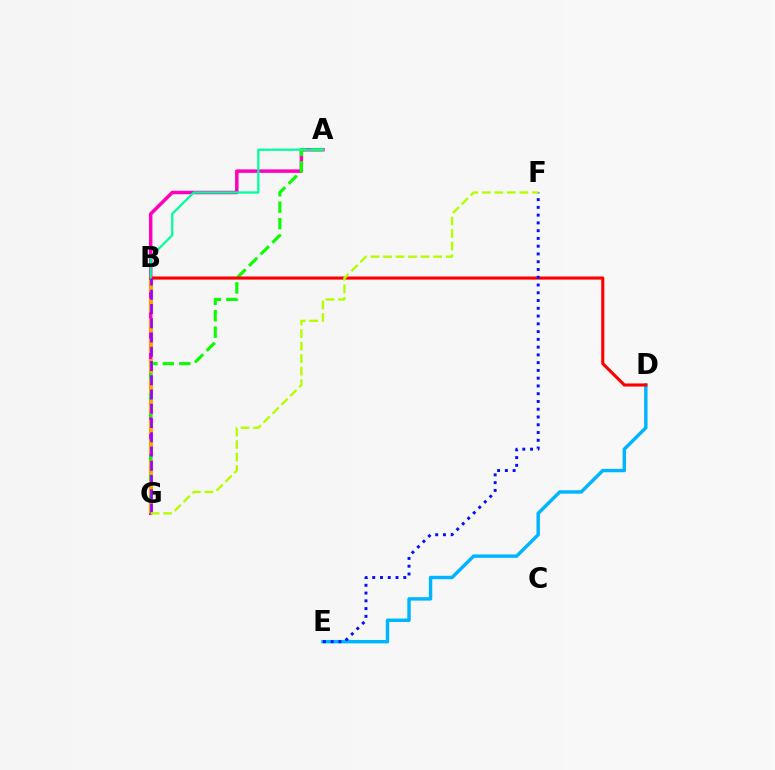{('D', 'E'): [{'color': '#00b5ff', 'line_style': 'solid', 'thickness': 2.47}], ('A', 'G'): [{'color': '#ff00bd', 'line_style': 'solid', 'thickness': 2.51}, {'color': '#08ff00', 'line_style': 'dashed', 'thickness': 2.23}], ('B', 'G'): [{'color': '#ffa500', 'line_style': 'dashed', 'thickness': 2.75}, {'color': '#9b00ff', 'line_style': 'dashed', 'thickness': 1.94}], ('B', 'D'): [{'color': '#ff0000', 'line_style': 'solid', 'thickness': 2.23}], ('A', 'B'): [{'color': '#00ff9d', 'line_style': 'solid', 'thickness': 1.62}], ('E', 'F'): [{'color': '#0010ff', 'line_style': 'dotted', 'thickness': 2.11}], ('F', 'G'): [{'color': '#b3ff00', 'line_style': 'dashed', 'thickness': 1.7}]}